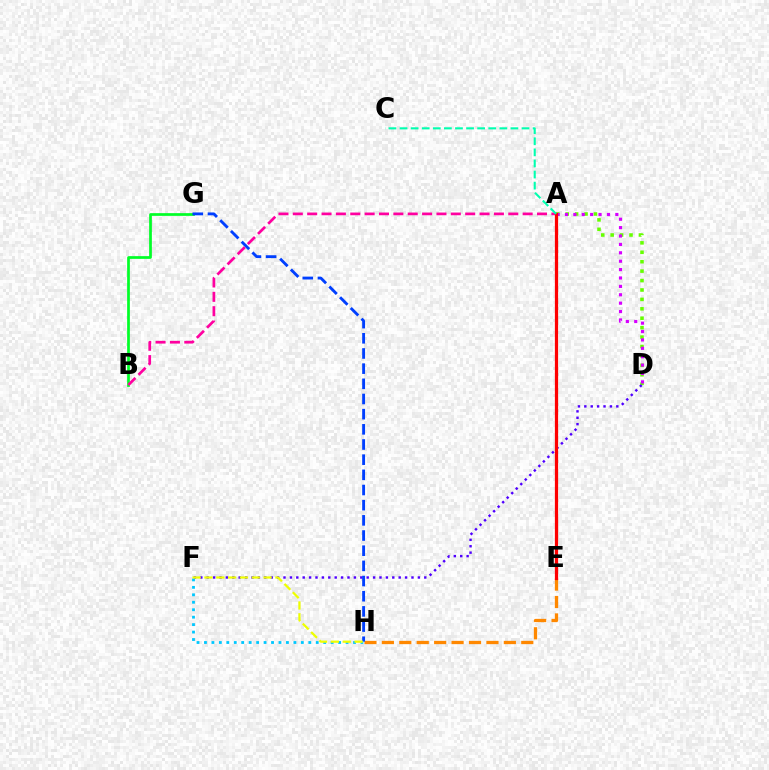{('A', 'D'): [{'color': '#66ff00', 'line_style': 'dotted', 'thickness': 2.56}, {'color': '#d600ff', 'line_style': 'dotted', 'thickness': 2.28}], ('D', 'F'): [{'color': '#4f00ff', 'line_style': 'dotted', 'thickness': 1.74}], ('B', 'G'): [{'color': '#00ff27', 'line_style': 'solid', 'thickness': 1.96}], ('E', 'H'): [{'color': '#ff8800', 'line_style': 'dashed', 'thickness': 2.37}], ('G', 'H'): [{'color': '#003fff', 'line_style': 'dashed', 'thickness': 2.06}], ('A', 'B'): [{'color': '#ff00a0', 'line_style': 'dashed', 'thickness': 1.95}], ('F', 'H'): [{'color': '#00c7ff', 'line_style': 'dotted', 'thickness': 2.03}, {'color': '#eeff00', 'line_style': 'dashed', 'thickness': 1.61}], ('A', 'E'): [{'color': '#ff0000', 'line_style': 'solid', 'thickness': 2.33}], ('A', 'C'): [{'color': '#00ffaf', 'line_style': 'dashed', 'thickness': 1.51}]}